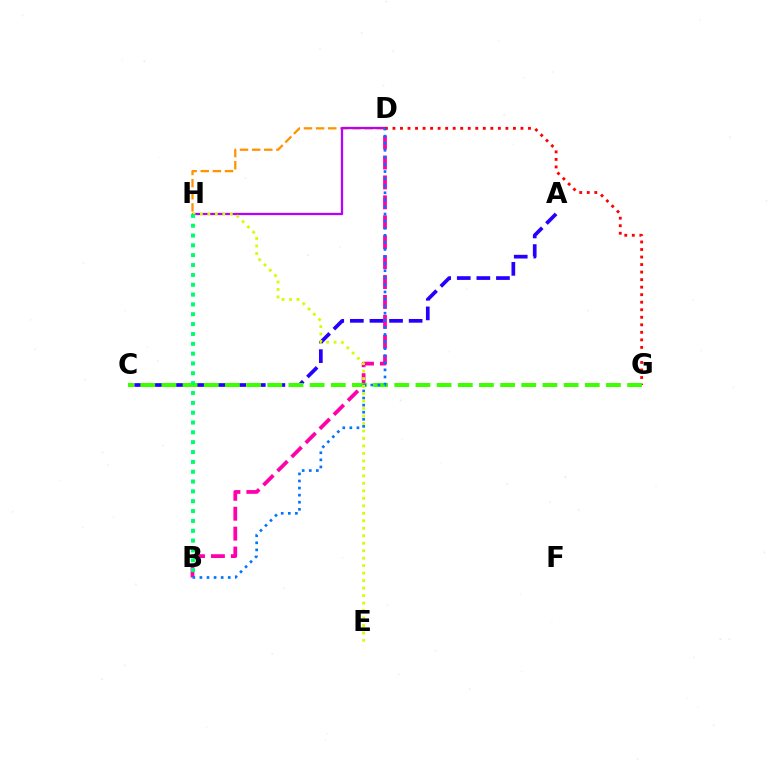{('D', 'H'): [{'color': '#ff9400', 'line_style': 'dashed', 'thickness': 1.65}, {'color': '#b900ff', 'line_style': 'solid', 'thickness': 1.62}], ('B', 'D'): [{'color': '#ff00ac', 'line_style': 'dashed', 'thickness': 2.71}, {'color': '#0074ff', 'line_style': 'dotted', 'thickness': 1.92}], ('D', 'G'): [{'color': '#ff0000', 'line_style': 'dotted', 'thickness': 2.05}], ('A', 'C'): [{'color': '#2500ff', 'line_style': 'dashed', 'thickness': 2.66}], ('C', 'G'): [{'color': '#3dff00', 'line_style': 'dashed', 'thickness': 2.88}], ('B', 'H'): [{'color': '#00fff6', 'line_style': 'dotted', 'thickness': 2.67}, {'color': '#00ff5c', 'line_style': 'dotted', 'thickness': 2.67}], ('E', 'H'): [{'color': '#d1ff00', 'line_style': 'dotted', 'thickness': 2.03}]}